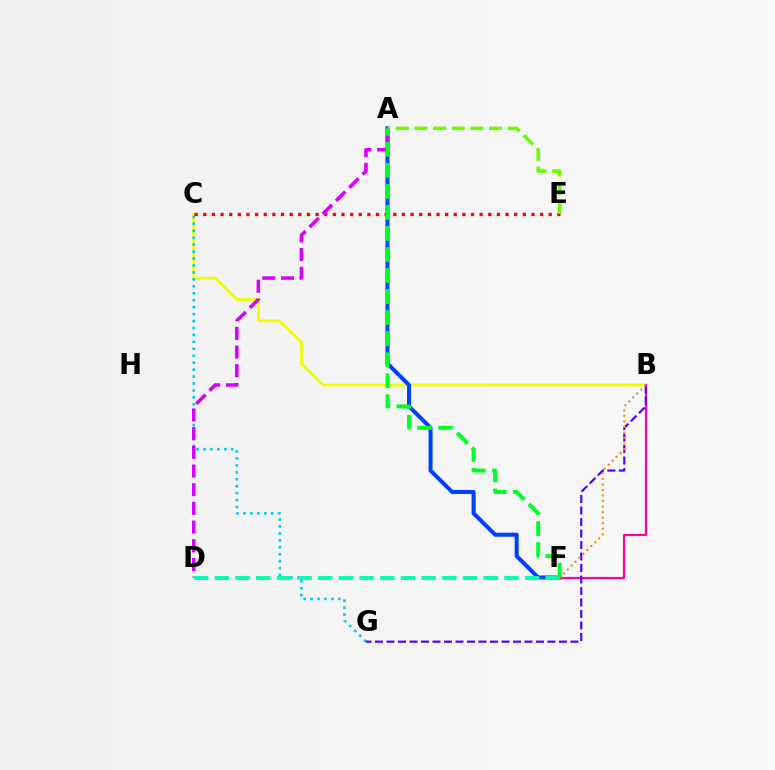{('B', 'C'): [{'color': '#eeff00', 'line_style': 'solid', 'thickness': 1.97}], ('C', 'G'): [{'color': '#00c7ff', 'line_style': 'dotted', 'thickness': 1.89}], ('A', 'F'): [{'color': '#003fff', 'line_style': 'solid', 'thickness': 2.89}, {'color': '#00ff27', 'line_style': 'dashed', 'thickness': 2.86}], ('C', 'E'): [{'color': '#ff0000', 'line_style': 'dotted', 'thickness': 2.35}], ('A', 'E'): [{'color': '#66ff00', 'line_style': 'dashed', 'thickness': 2.53}], ('B', 'F'): [{'color': '#ff00a0', 'line_style': 'solid', 'thickness': 1.56}, {'color': '#ff8800', 'line_style': 'dotted', 'thickness': 1.5}], ('B', 'G'): [{'color': '#4f00ff', 'line_style': 'dashed', 'thickness': 1.56}], ('A', 'D'): [{'color': '#d600ff', 'line_style': 'dashed', 'thickness': 2.54}], ('D', 'F'): [{'color': '#00ffaf', 'line_style': 'dashed', 'thickness': 2.81}]}